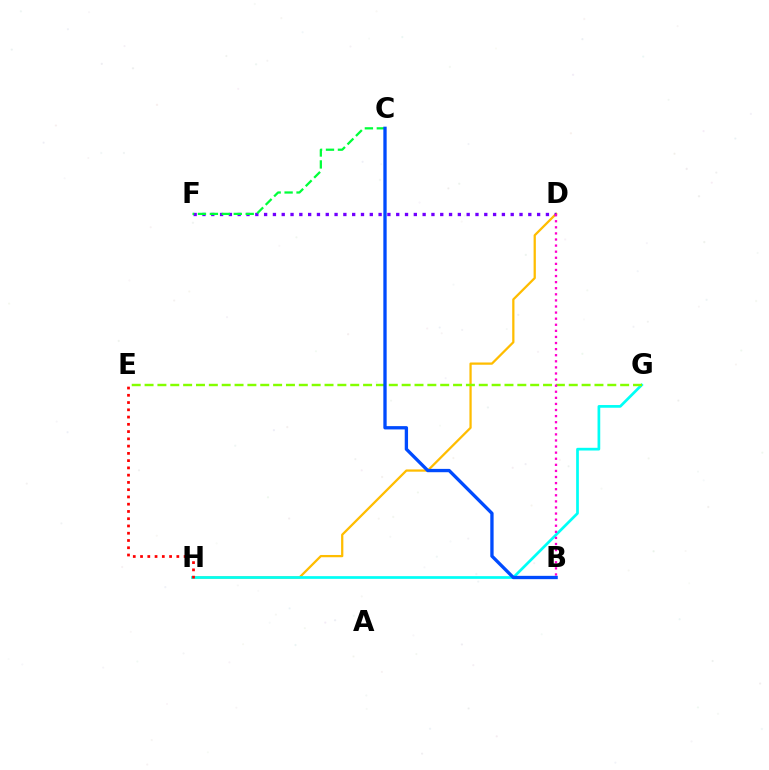{('D', 'H'): [{'color': '#ffbd00', 'line_style': 'solid', 'thickness': 1.63}], ('D', 'F'): [{'color': '#7200ff', 'line_style': 'dotted', 'thickness': 2.39}], ('C', 'F'): [{'color': '#00ff39', 'line_style': 'dashed', 'thickness': 1.62}], ('G', 'H'): [{'color': '#00fff6', 'line_style': 'solid', 'thickness': 1.95}], ('E', 'G'): [{'color': '#84ff00', 'line_style': 'dashed', 'thickness': 1.75}], ('E', 'H'): [{'color': '#ff0000', 'line_style': 'dotted', 'thickness': 1.97}], ('B', 'D'): [{'color': '#ff00cf', 'line_style': 'dotted', 'thickness': 1.65}], ('B', 'C'): [{'color': '#004bff', 'line_style': 'solid', 'thickness': 2.39}]}